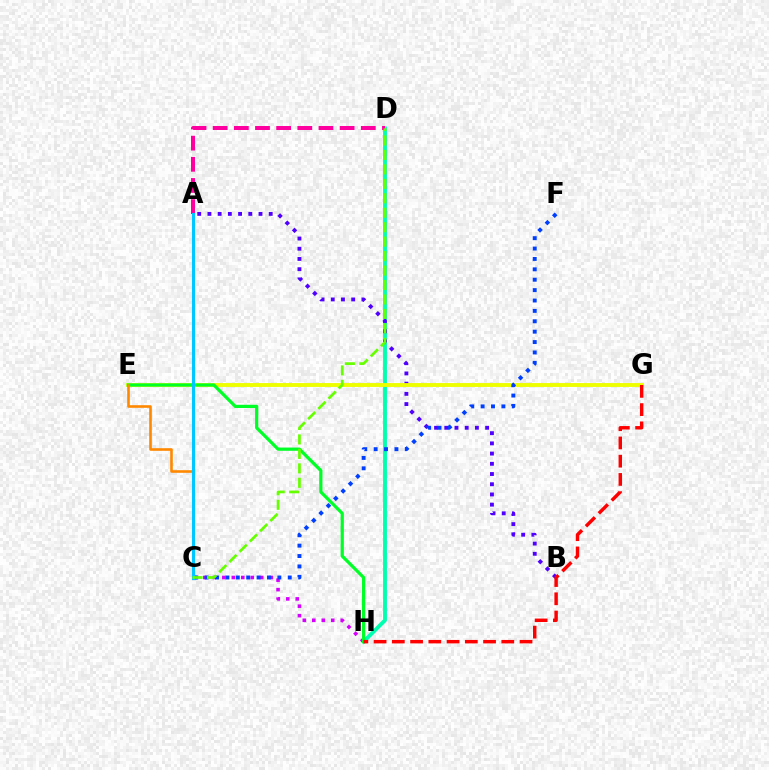{('D', 'H'): [{'color': '#00ffaf', 'line_style': 'solid', 'thickness': 2.76}], ('A', 'B'): [{'color': '#4f00ff', 'line_style': 'dotted', 'thickness': 2.77}], ('A', 'D'): [{'color': '#ff00a0', 'line_style': 'dashed', 'thickness': 2.87}], ('E', 'G'): [{'color': '#eeff00', 'line_style': 'solid', 'thickness': 2.79}], ('C', 'H'): [{'color': '#d600ff', 'line_style': 'dotted', 'thickness': 2.58}], ('E', 'H'): [{'color': '#00ff27', 'line_style': 'solid', 'thickness': 2.32}], ('C', 'E'): [{'color': '#ff8800', 'line_style': 'solid', 'thickness': 1.87}], ('C', 'F'): [{'color': '#003fff', 'line_style': 'dotted', 'thickness': 2.82}], ('A', 'C'): [{'color': '#00c7ff', 'line_style': 'solid', 'thickness': 2.22}], ('C', 'D'): [{'color': '#66ff00', 'line_style': 'dashed', 'thickness': 1.96}], ('G', 'H'): [{'color': '#ff0000', 'line_style': 'dashed', 'thickness': 2.48}]}